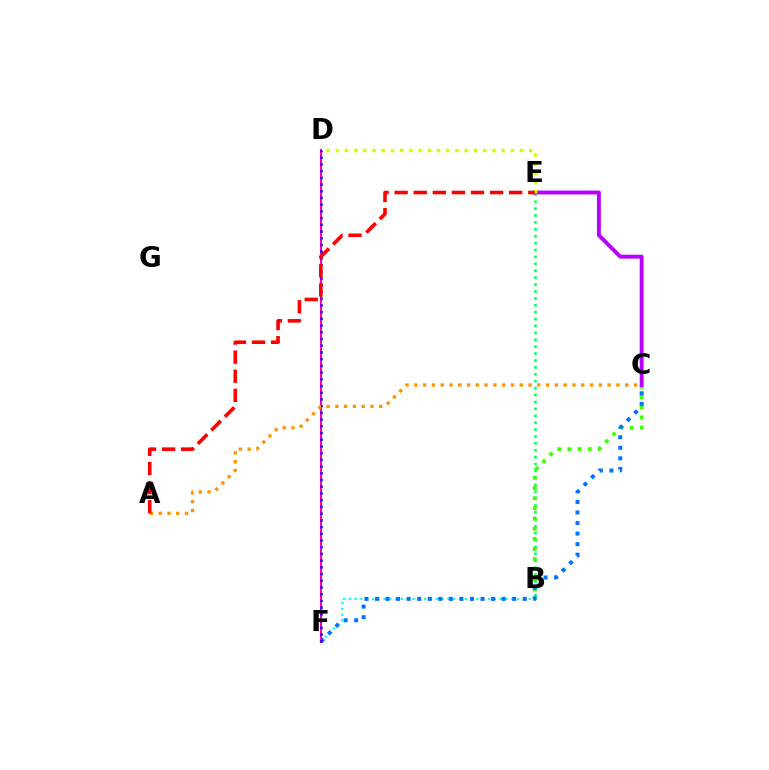{('B', 'E'): [{'color': '#00ff5c', 'line_style': 'dotted', 'thickness': 1.88}], ('B', 'F'): [{'color': '#00fff6', 'line_style': 'dotted', 'thickness': 1.58}], ('B', 'C'): [{'color': '#3dff00', 'line_style': 'dotted', 'thickness': 2.76}], ('C', 'E'): [{'color': '#b900ff', 'line_style': 'solid', 'thickness': 2.8}], ('C', 'F'): [{'color': '#0074ff', 'line_style': 'dotted', 'thickness': 2.87}], ('D', 'F'): [{'color': '#ff00ac', 'line_style': 'solid', 'thickness': 1.5}, {'color': '#2500ff', 'line_style': 'dotted', 'thickness': 1.82}], ('D', 'E'): [{'color': '#d1ff00', 'line_style': 'dotted', 'thickness': 2.5}], ('A', 'C'): [{'color': '#ff9400', 'line_style': 'dotted', 'thickness': 2.39}], ('A', 'E'): [{'color': '#ff0000', 'line_style': 'dashed', 'thickness': 2.59}]}